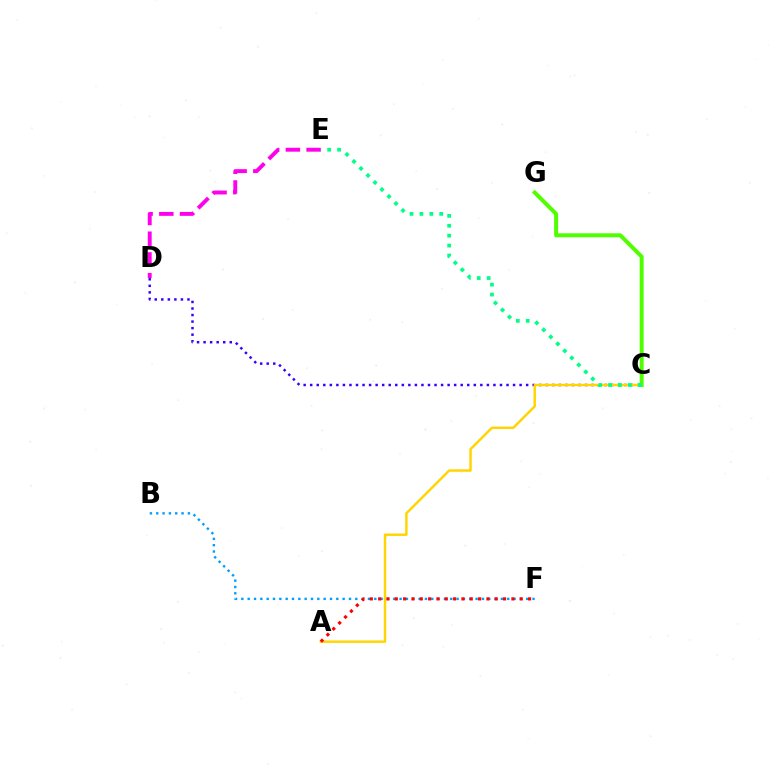{('C', 'D'): [{'color': '#3700ff', 'line_style': 'dotted', 'thickness': 1.78}], ('A', 'C'): [{'color': '#ffd500', 'line_style': 'solid', 'thickness': 1.76}], ('C', 'G'): [{'color': '#4fff00', 'line_style': 'solid', 'thickness': 2.86}], ('B', 'F'): [{'color': '#009eff', 'line_style': 'dotted', 'thickness': 1.72}], ('D', 'E'): [{'color': '#ff00ed', 'line_style': 'dashed', 'thickness': 2.81}], ('A', 'F'): [{'color': '#ff0000', 'line_style': 'dotted', 'thickness': 2.26}], ('C', 'E'): [{'color': '#00ff86', 'line_style': 'dotted', 'thickness': 2.69}]}